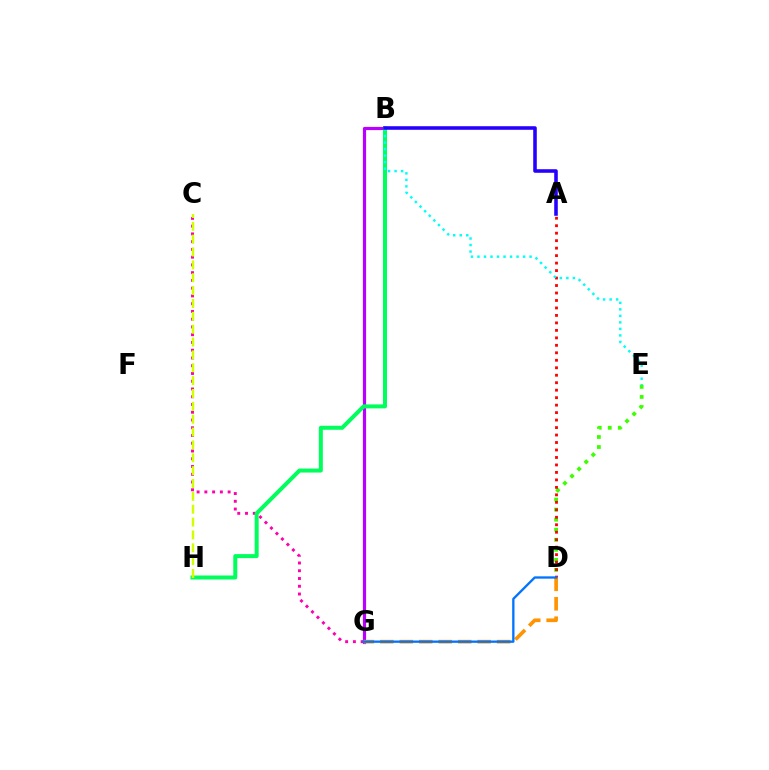{('C', 'G'): [{'color': '#ff00ac', 'line_style': 'dotted', 'thickness': 2.11}], ('B', 'G'): [{'color': '#b900ff', 'line_style': 'solid', 'thickness': 2.29}], ('D', 'E'): [{'color': '#3dff00', 'line_style': 'dotted', 'thickness': 2.73}], ('B', 'H'): [{'color': '#00ff5c', 'line_style': 'solid', 'thickness': 2.88}], ('A', 'D'): [{'color': '#ff0000', 'line_style': 'dotted', 'thickness': 2.03}], ('C', 'H'): [{'color': '#d1ff00', 'line_style': 'dashed', 'thickness': 1.75}], ('B', 'E'): [{'color': '#00fff6', 'line_style': 'dotted', 'thickness': 1.77}], ('D', 'G'): [{'color': '#ff9400', 'line_style': 'dashed', 'thickness': 2.64}, {'color': '#0074ff', 'line_style': 'solid', 'thickness': 1.67}], ('A', 'B'): [{'color': '#2500ff', 'line_style': 'solid', 'thickness': 2.56}]}